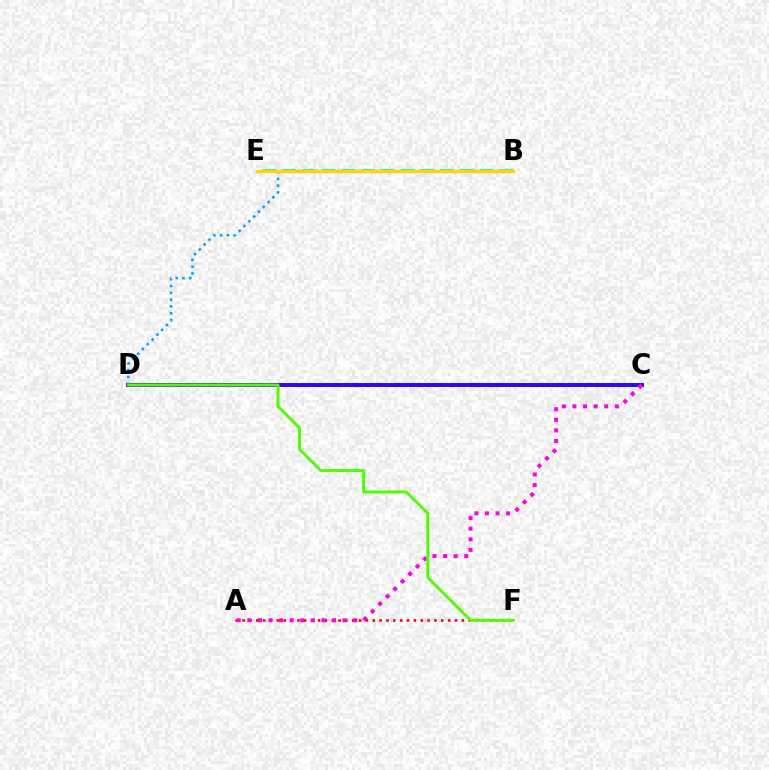{('C', 'D'): [{'color': '#3700ff', 'line_style': 'solid', 'thickness': 2.83}], ('B', 'D'): [{'color': '#009eff', 'line_style': 'dotted', 'thickness': 1.84}], ('A', 'F'): [{'color': '#ff0000', 'line_style': 'dotted', 'thickness': 1.86}], ('A', 'C'): [{'color': '#ff00ed', 'line_style': 'dotted', 'thickness': 2.88}], ('B', 'E'): [{'color': '#00ff86', 'line_style': 'dashed', 'thickness': 2.68}, {'color': '#ffd500', 'line_style': 'solid', 'thickness': 2.33}], ('D', 'F'): [{'color': '#4fff00', 'line_style': 'solid', 'thickness': 2.13}]}